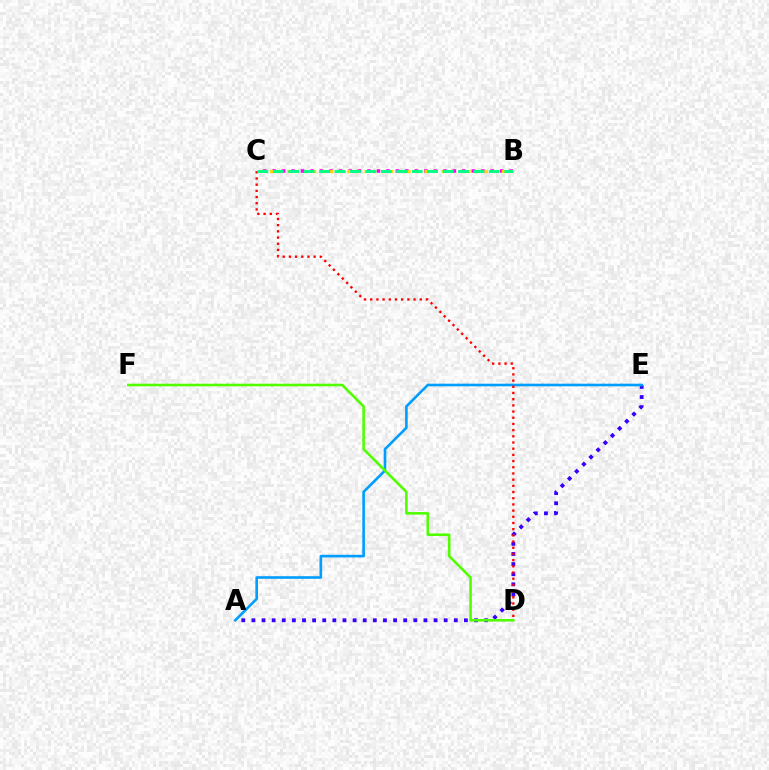{('A', 'E'): [{'color': '#3700ff', 'line_style': 'dotted', 'thickness': 2.75}, {'color': '#009eff', 'line_style': 'solid', 'thickness': 1.89}], ('B', 'C'): [{'color': '#ff00ed', 'line_style': 'dotted', 'thickness': 2.58}, {'color': '#ffd500', 'line_style': 'dotted', 'thickness': 2.33}, {'color': '#00ff86', 'line_style': 'dashed', 'thickness': 2.1}], ('C', 'D'): [{'color': '#ff0000', 'line_style': 'dotted', 'thickness': 1.68}], ('D', 'F'): [{'color': '#4fff00', 'line_style': 'solid', 'thickness': 1.86}]}